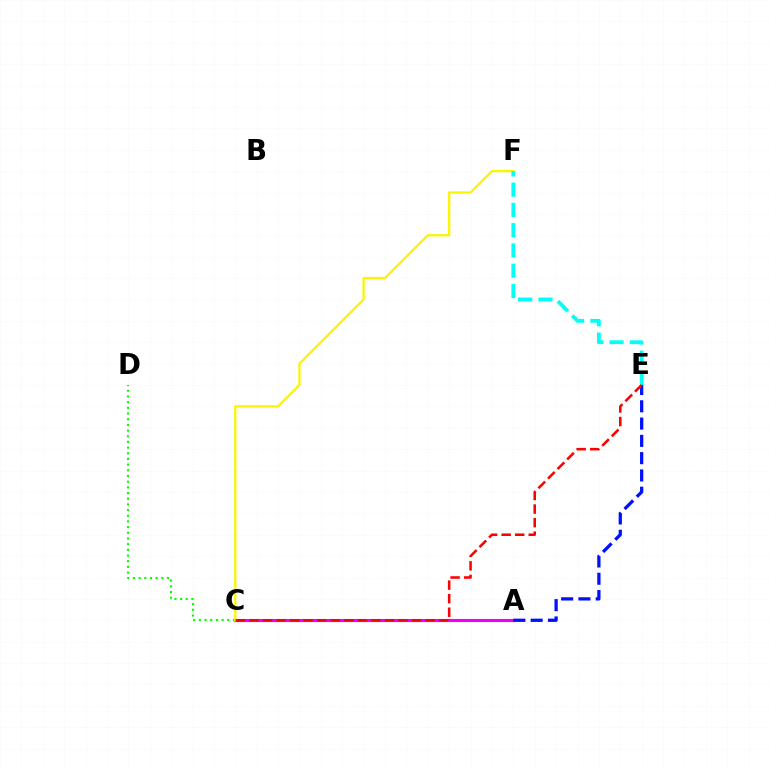{('A', 'C'): [{'color': '#ee00ff', 'line_style': 'solid', 'thickness': 2.23}], ('C', 'D'): [{'color': '#08ff00', 'line_style': 'dotted', 'thickness': 1.54}], ('C', 'F'): [{'color': '#fcf500', 'line_style': 'solid', 'thickness': 1.65}], ('A', 'E'): [{'color': '#0010ff', 'line_style': 'dashed', 'thickness': 2.35}], ('E', 'F'): [{'color': '#00fff6', 'line_style': 'dashed', 'thickness': 2.75}], ('C', 'E'): [{'color': '#ff0000', 'line_style': 'dashed', 'thickness': 1.84}]}